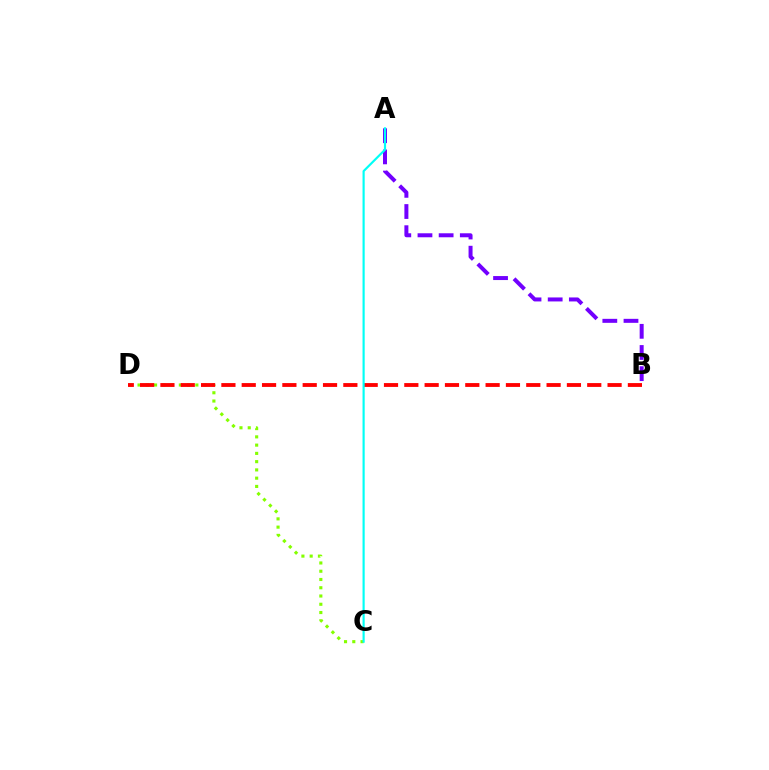{('A', 'B'): [{'color': '#7200ff', 'line_style': 'dashed', 'thickness': 2.88}], ('C', 'D'): [{'color': '#84ff00', 'line_style': 'dotted', 'thickness': 2.24}], ('B', 'D'): [{'color': '#ff0000', 'line_style': 'dashed', 'thickness': 2.76}], ('A', 'C'): [{'color': '#00fff6', 'line_style': 'solid', 'thickness': 1.56}]}